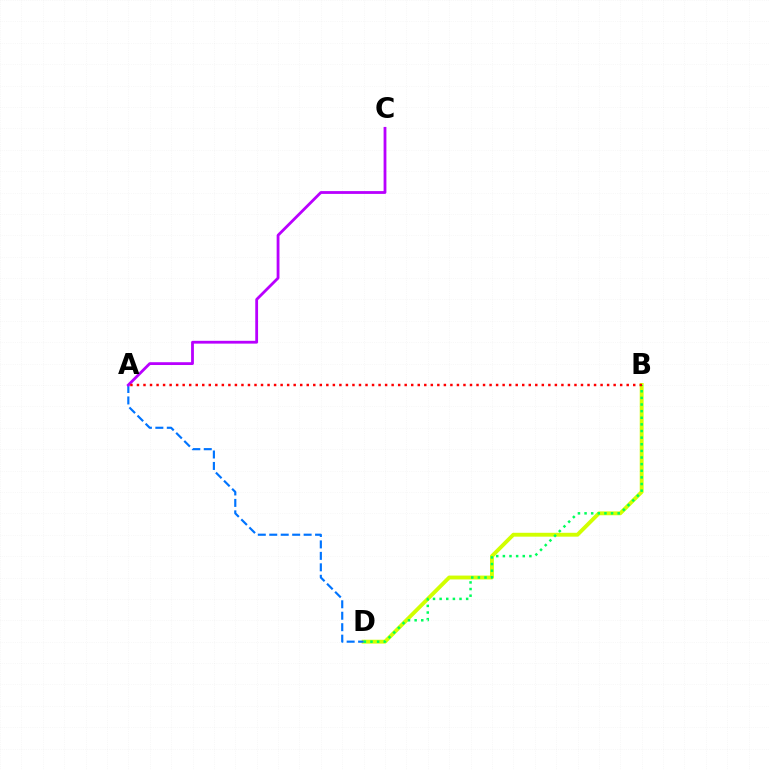{('B', 'D'): [{'color': '#d1ff00', 'line_style': 'solid', 'thickness': 2.79}, {'color': '#00ff5c', 'line_style': 'dotted', 'thickness': 1.8}], ('A', 'D'): [{'color': '#0074ff', 'line_style': 'dashed', 'thickness': 1.56}], ('A', 'C'): [{'color': '#b900ff', 'line_style': 'solid', 'thickness': 2.02}], ('A', 'B'): [{'color': '#ff0000', 'line_style': 'dotted', 'thickness': 1.77}]}